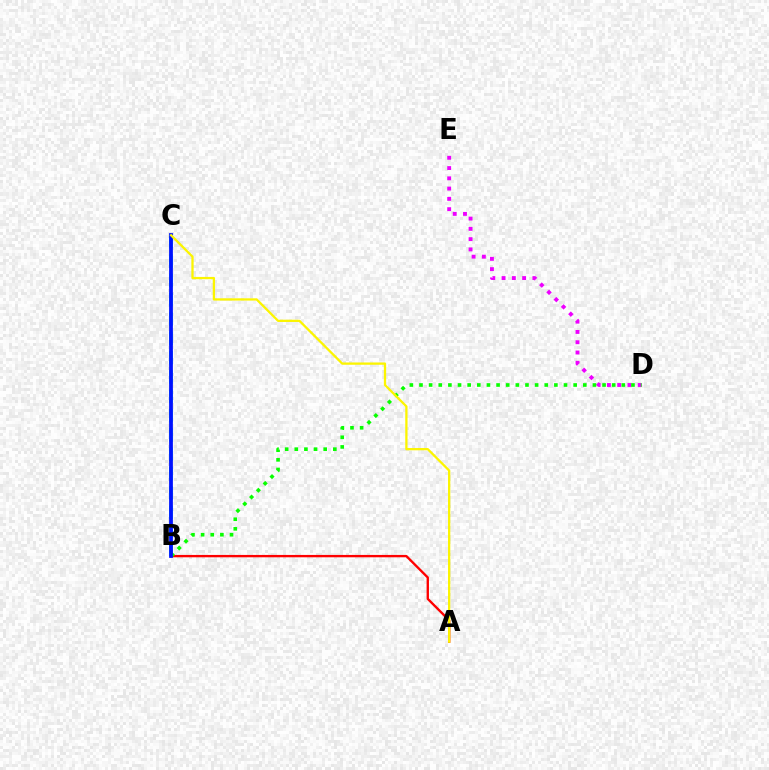{('B', 'C'): [{'color': '#00fff6', 'line_style': 'dashed', 'thickness': 2.62}, {'color': '#0010ff', 'line_style': 'solid', 'thickness': 2.7}], ('D', 'E'): [{'color': '#ee00ff', 'line_style': 'dotted', 'thickness': 2.79}], ('A', 'B'): [{'color': '#ff0000', 'line_style': 'solid', 'thickness': 1.7}], ('B', 'D'): [{'color': '#08ff00', 'line_style': 'dotted', 'thickness': 2.62}], ('A', 'C'): [{'color': '#fcf500', 'line_style': 'solid', 'thickness': 1.64}]}